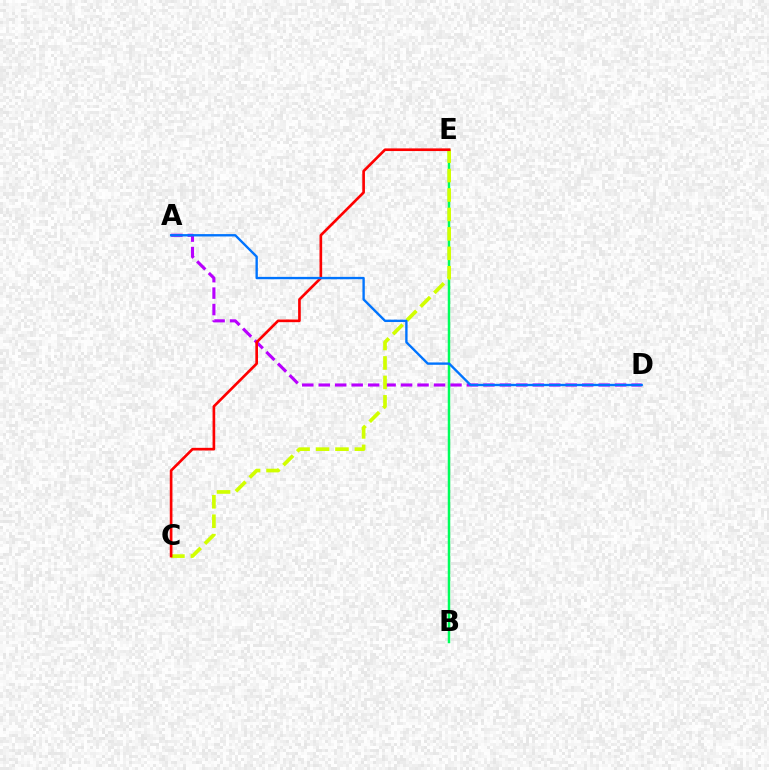{('A', 'D'): [{'color': '#b900ff', 'line_style': 'dashed', 'thickness': 2.24}, {'color': '#0074ff', 'line_style': 'solid', 'thickness': 1.7}], ('B', 'E'): [{'color': '#00ff5c', 'line_style': 'solid', 'thickness': 1.79}], ('C', 'E'): [{'color': '#d1ff00', 'line_style': 'dashed', 'thickness': 2.64}, {'color': '#ff0000', 'line_style': 'solid', 'thickness': 1.91}]}